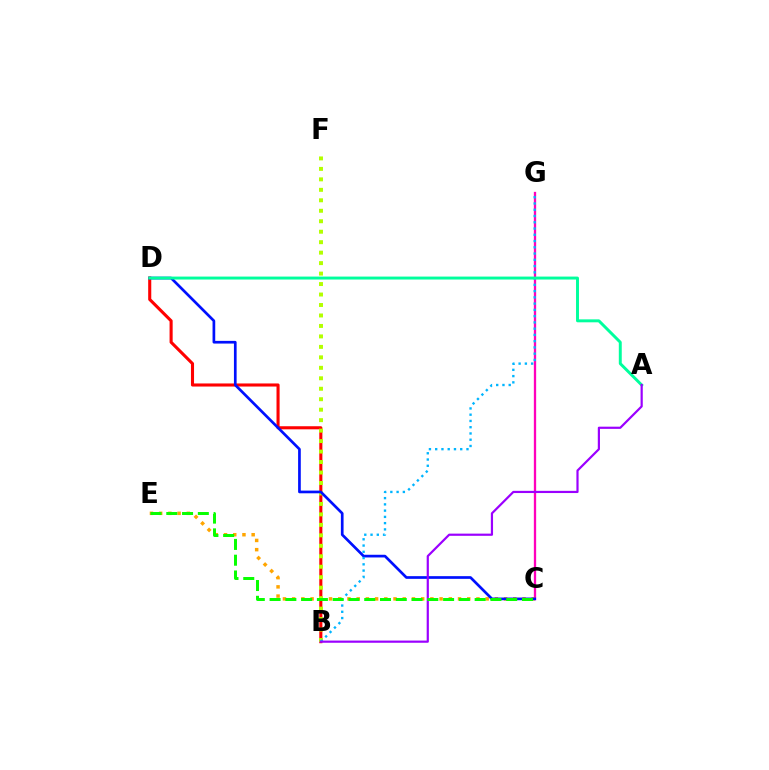{('B', 'D'): [{'color': '#ff0000', 'line_style': 'solid', 'thickness': 2.22}], ('C', 'G'): [{'color': '#ff00bd', 'line_style': 'solid', 'thickness': 1.66}], ('C', 'E'): [{'color': '#ffa500', 'line_style': 'dotted', 'thickness': 2.5}, {'color': '#08ff00', 'line_style': 'dashed', 'thickness': 2.14}], ('B', 'F'): [{'color': '#b3ff00', 'line_style': 'dotted', 'thickness': 2.84}], ('C', 'D'): [{'color': '#0010ff', 'line_style': 'solid', 'thickness': 1.94}], ('B', 'G'): [{'color': '#00b5ff', 'line_style': 'dotted', 'thickness': 1.7}], ('A', 'D'): [{'color': '#00ff9d', 'line_style': 'solid', 'thickness': 2.12}], ('A', 'B'): [{'color': '#9b00ff', 'line_style': 'solid', 'thickness': 1.58}]}